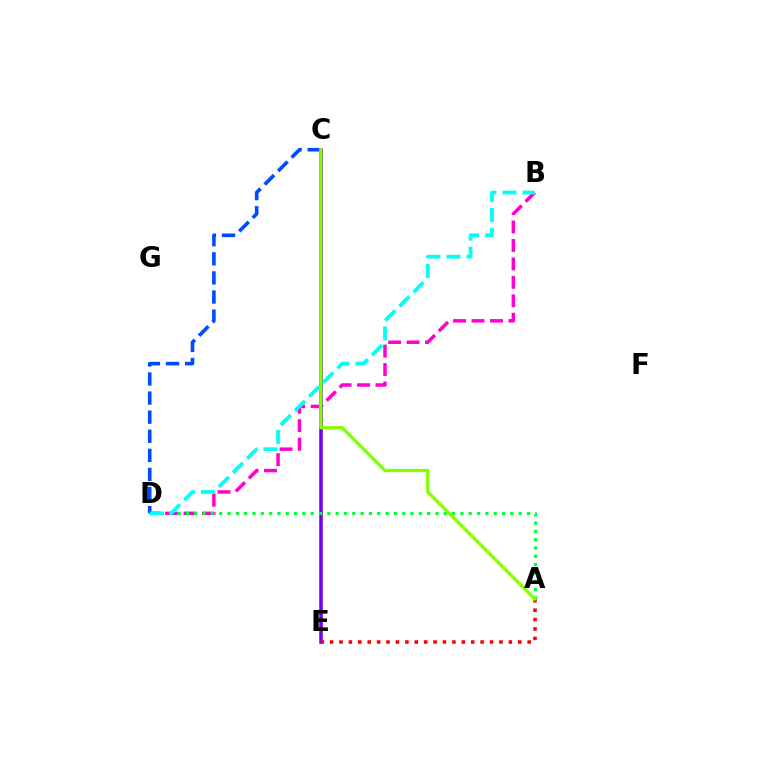{('C', 'E'): [{'color': '#ffbd00', 'line_style': 'solid', 'thickness': 1.8}, {'color': '#7200ff', 'line_style': 'solid', 'thickness': 2.54}], ('B', 'D'): [{'color': '#ff00cf', 'line_style': 'dashed', 'thickness': 2.51}, {'color': '#00fff6', 'line_style': 'dashed', 'thickness': 2.72}], ('A', 'D'): [{'color': '#00ff39', 'line_style': 'dotted', 'thickness': 2.26}], ('C', 'D'): [{'color': '#004bff', 'line_style': 'dashed', 'thickness': 2.59}], ('A', 'E'): [{'color': '#ff0000', 'line_style': 'dotted', 'thickness': 2.56}], ('A', 'C'): [{'color': '#84ff00', 'line_style': 'solid', 'thickness': 2.33}]}